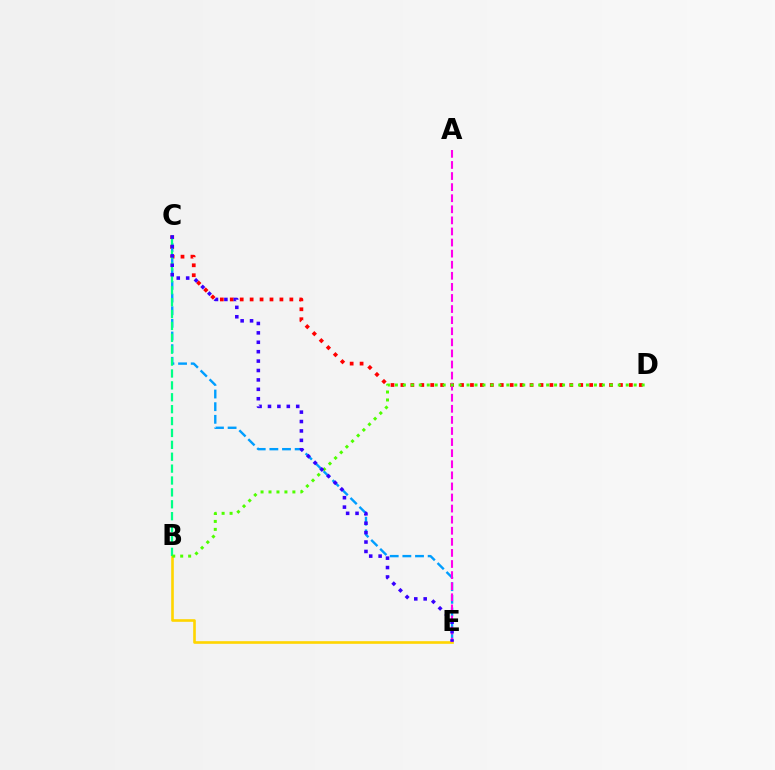{('C', 'D'): [{'color': '#ff0000', 'line_style': 'dotted', 'thickness': 2.7}], ('B', 'E'): [{'color': '#ffd500', 'line_style': 'solid', 'thickness': 1.9}], ('C', 'E'): [{'color': '#009eff', 'line_style': 'dashed', 'thickness': 1.72}, {'color': '#3700ff', 'line_style': 'dotted', 'thickness': 2.56}], ('B', 'C'): [{'color': '#00ff86', 'line_style': 'dashed', 'thickness': 1.62}], ('A', 'E'): [{'color': '#ff00ed', 'line_style': 'dashed', 'thickness': 1.51}], ('B', 'D'): [{'color': '#4fff00', 'line_style': 'dotted', 'thickness': 2.16}]}